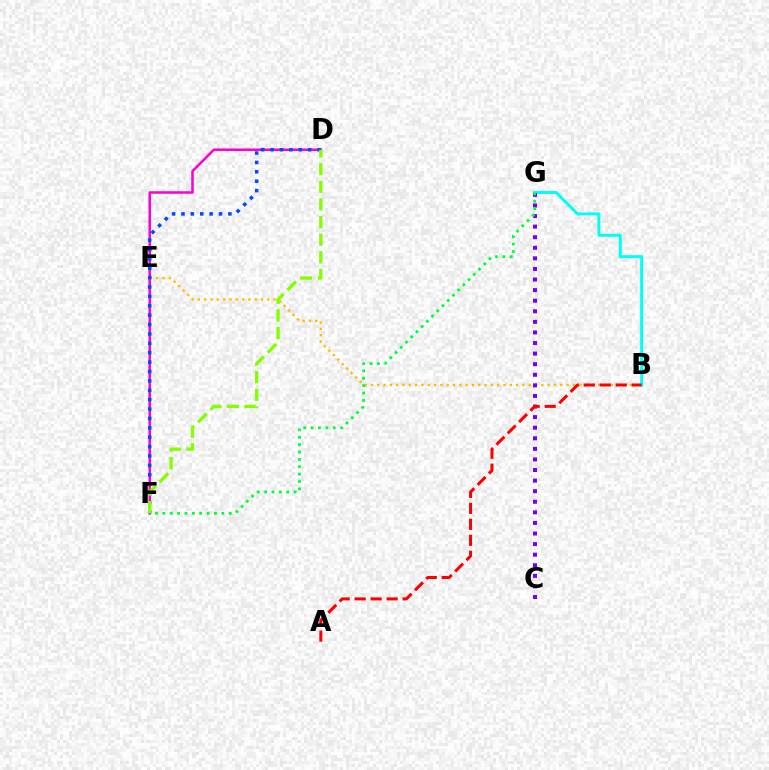{('D', 'F'): [{'color': '#ff00cf', 'line_style': 'solid', 'thickness': 1.82}, {'color': '#004bff', 'line_style': 'dotted', 'thickness': 2.55}, {'color': '#84ff00', 'line_style': 'dashed', 'thickness': 2.4}], ('B', 'E'): [{'color': '#ffbd00', 'line_style': 'dotted', 'thickness': 1.72}], ('B', 'G'): [{'color': '#00fff6', 'line_style': 'solid', 'thickness': 2.17}], ('C', 'G'): [{'color': '#7200ff', 'line_style': 'dotted', 'thickness': 2.88}], ('A', 'B'): [{'color': '#ff0000', 'line_style': 'dashed', 'thickness': 2.17}], ('F', 'G'): [{'color': '#00ff39', 'line_style': 'dotted', 'thickness': 2.0}]}